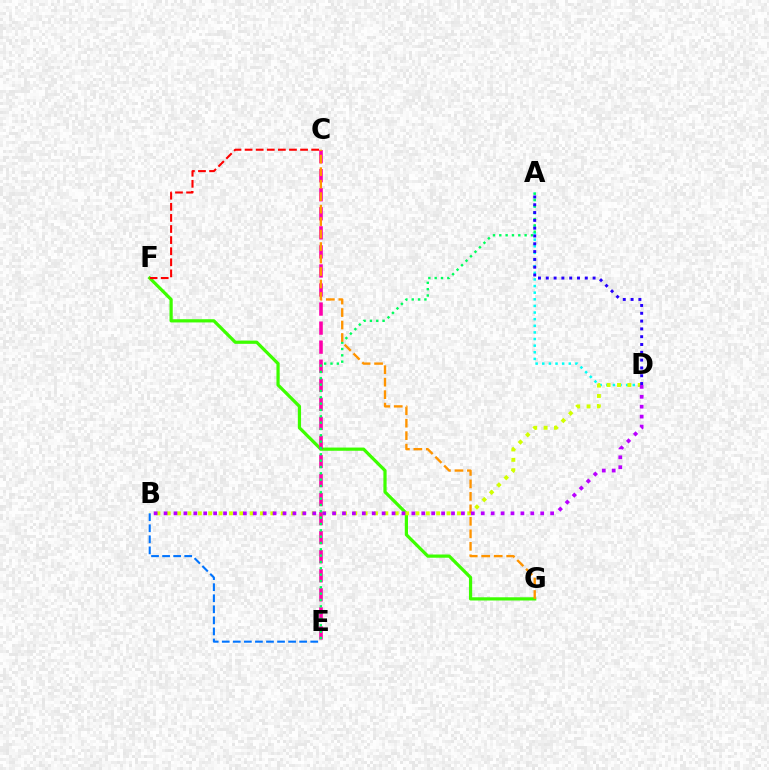{('A', 'D'): [{'color': '#00fff6', 'line_style': 'dotted', 'thickness': 1.8}, {'color': '#2500ff', 'line_style': 'dotted', 'thickness': 2.12}], ('F', 'G'): [{'color': '#3dff00', 'line_style': 'solid', 'thickness': 2.32}], ('C', 'E'): [{'color': '#ff00ac', 'line_style': 'dashed', 'thickness': 2.59}], ('B', 'D'): [{'color': '#d1ff00', 'line_style': 'dotted', 'thickness': 2.82}, {'color': '#b900ff', 'line_style': 'dotted', 'thickness': 2.69}], ('C', 'F'): [{'color': '#ff0000', 'line_style': 'dashed', 'thickness': 1.51}], ('A', 'E'): [{'color': '#00ff5c', 'line_style': 'dotted', 'thickness': 1.72}], ('C', 'G'): [{'color': '#ff9400', 'line_style': 'dashed', 'thickness': 1.7}], ('B', 'E'): [{'color': '#0074ff', 'line_style': 'dashed', 'thickness': 1.5}]}